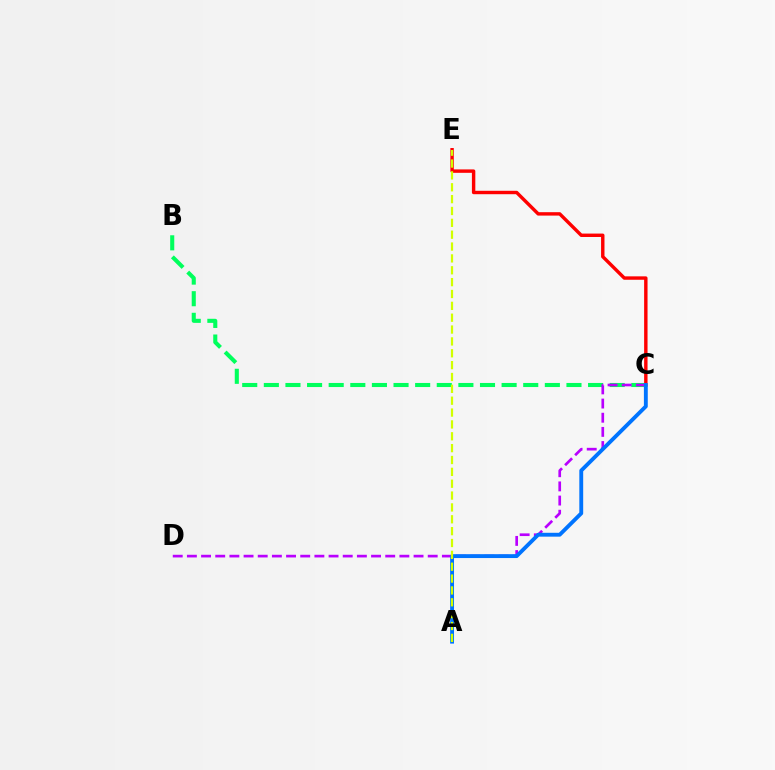{('B', 'C'): [{'color': '#00ff5c', 'line_style': 'dashed', 'thickness': 2.94}], ('C', 'E'): [{'color': '#ff0000', 'line_style': 'solid', 'thickness': 2.46}], ('C', 'D'): [{'color': '#b900ff', 'line_style': 'dashed', 'thickness': 1.92}], ('A', 'C'): [{'color': '#0074ff', 'line_style': 'solid', 'thickness': 2.79}], ('A', 'E'): [{'color': '#d1ff00', 'line_style': 'dashed', 'thickness': 1.61}]}